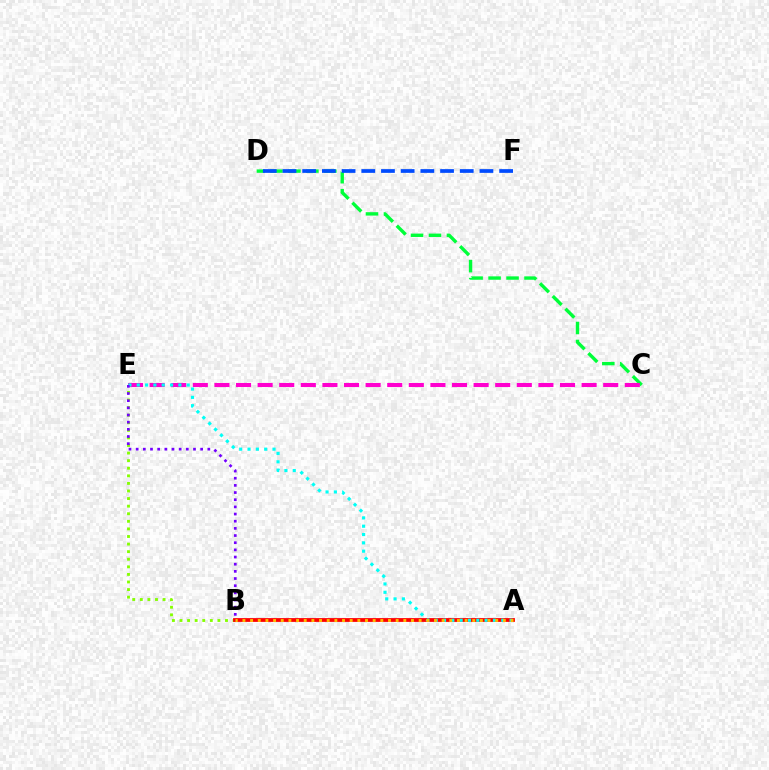{('B', 'E'): [{'color': '#84ff00', 'line_style': 'dotted', 'thickness': 2.06}, {'color': '#7200ff', 'line_style': 'dotted', 'thickness': 1.95}], ('A', 'B'): [{'color': '#ff0000', 'line_style': 'solid', 'thickness': 2.72}, {'color': '#ffbd00', 'line_style': 'dotted', 'thickness': 2.08}], ('C', 'D'): [{'color': '#00ff39', 'line_style': 'dashed', 'thickness': 2.44}], ('C', 'E'): [{'color': '#ff00cf', 'line_style': 'dashed', 'thickness': 2.93}], ('A', 'E'): [{'color': '#00fff6', 'line_style': 'dotted', 'thickness': 2.26}], ('D', 'F'): [{'color': '#004bff', 'line_style': 'dashed', 'thickness': 2.68}]}